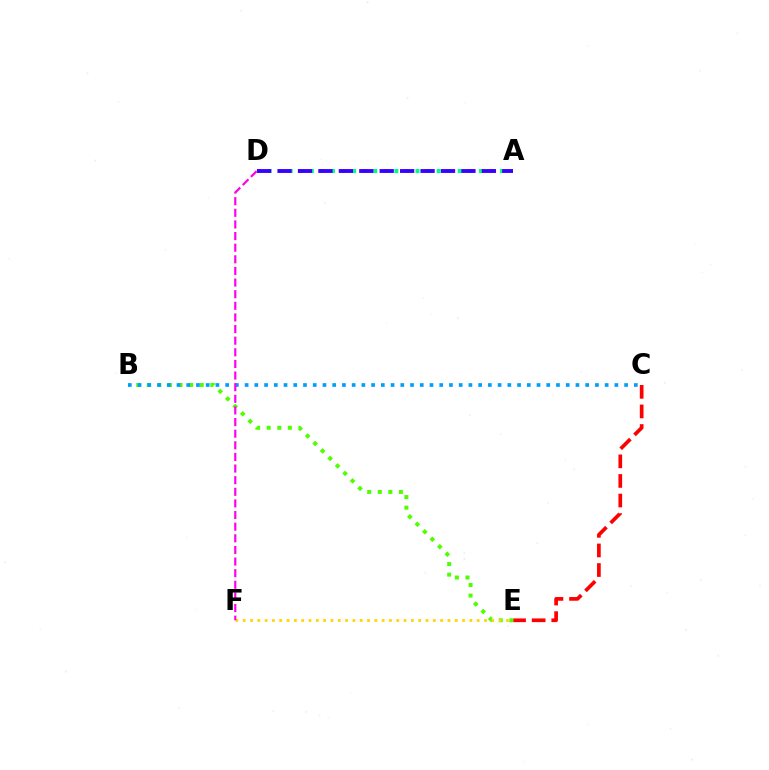{('A', 'D'): [{'color': '#00ff86', 'line_style': 'dotted', 'thickness': 2.87}, {'color': '#3700ff', 'line_style': 'dashed', 'thickness': 2.78}], ('B', 'E'): [{'color': '#4fff00', 'line_style': 'dotted', 'thickness': 2.88}], ('E', 'F'): [{'color': '#ffd500', 'line_style': 'dotted', 'thickness': 1.99}], ('B', 'C'): [{'color': '#009eff', 'line_style': 'dotted', 'thickness': 2.64}], ('D', 'F'): [{'color': '#ff00ed', 'line_style': 'dashed', 'thickness': 1.58}], ('C', 'E'): [{'color': '#ff0000', 'line_style': 'dashed', 'thickness': 2.66}]}